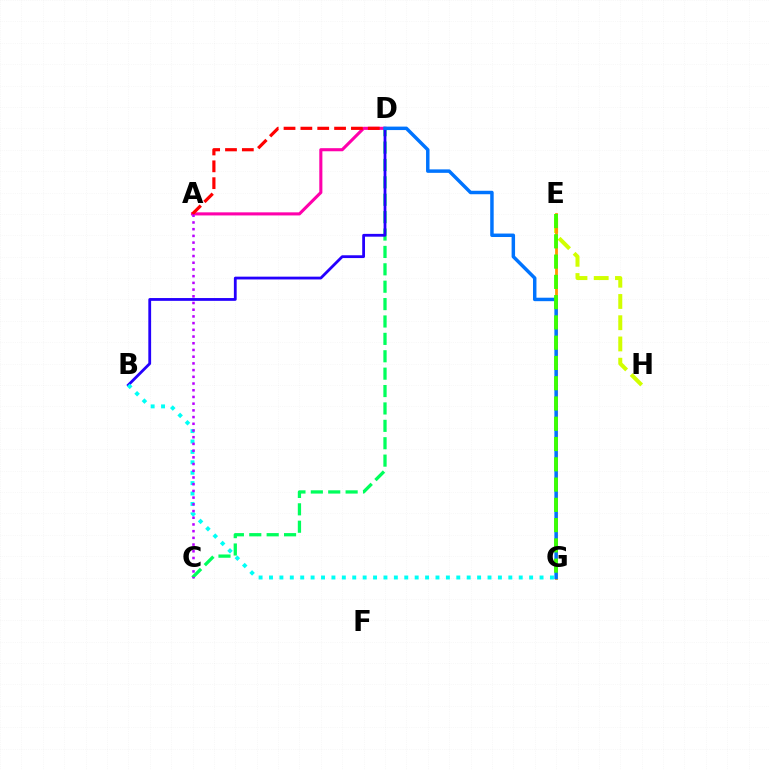{('E', 'H'): [{'color': '#d1ff00', 'line_style': 'dashed', 'thickness': 2.89}], ('C', 'D'): [{'color': '#00ff5c', 'line_style': 'dashed', 'thickness': 2.36}], ('B', 'D'): [{'color': '#2500ff', 'line_style': 'solid', 'thickness': 2.01}], ('A', 'D'): [{'color': '#ff00ac', 'line_style': 'solid', 'thickness': 2.22}, {'color': '#ff0000', 'line_style': 'dashed', 'thickness': 2.29}], ('E', 'G'): [{'color': '#ff9400', 'line_style': 'solid', 'thickness': 2.01}, {'color': '#3dff00', 'line_style': 'dashed', 'thickness': 2.75}], ('B', 'G'): [{'color': '#00fff6', 'line_style': 'dotted', 'thickness': 2.83}], ('D', 'G'): [{'color': '#0074ff', 'line_style': 'solid', 'thickness': 2.49}], ('A', 'C'): [{'color': '#b900ff', 'line_style': 'dotted', 'thickness': 1.82}]}